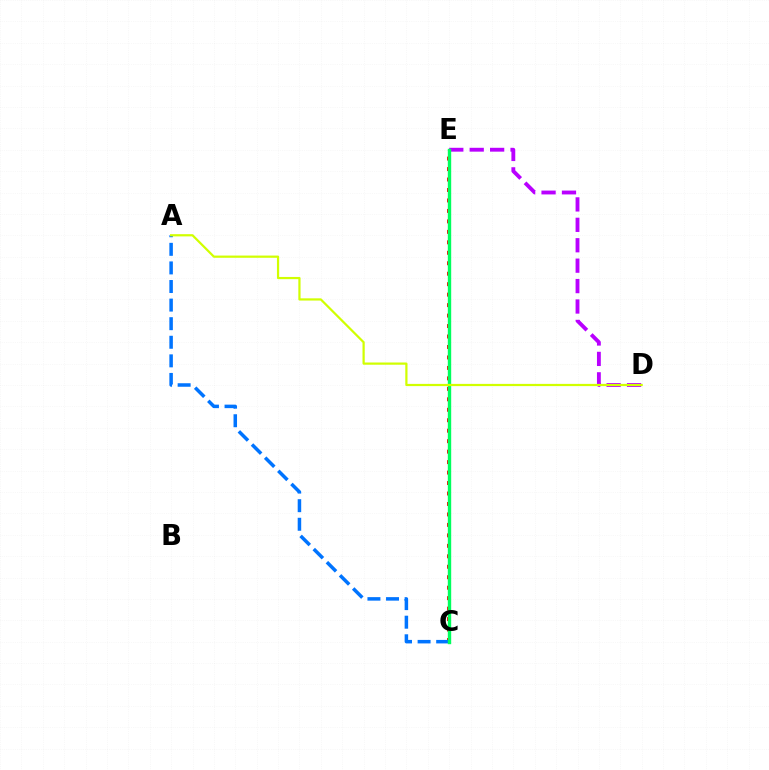{('C', 'E'): [{'color': '#ff0000', 'line_style': 'dotted', 'thickness': 2.84}, {'color': '#00ff5c', 'line_style': 'solid', 'thickness': 2.43}], ('A', 'C'): [{'color': '#0074ff', 'line_style': 'dashed', 'thickness': 2.53}], ('D', 'E'): [{'color': '#b900ff', 'line_style': 'dashed', 'thickness': 2.77}], ('A', 'D'): [{'color': '#d1ff00', 'line_style': 'solid', 'thickness': 1.6}]}